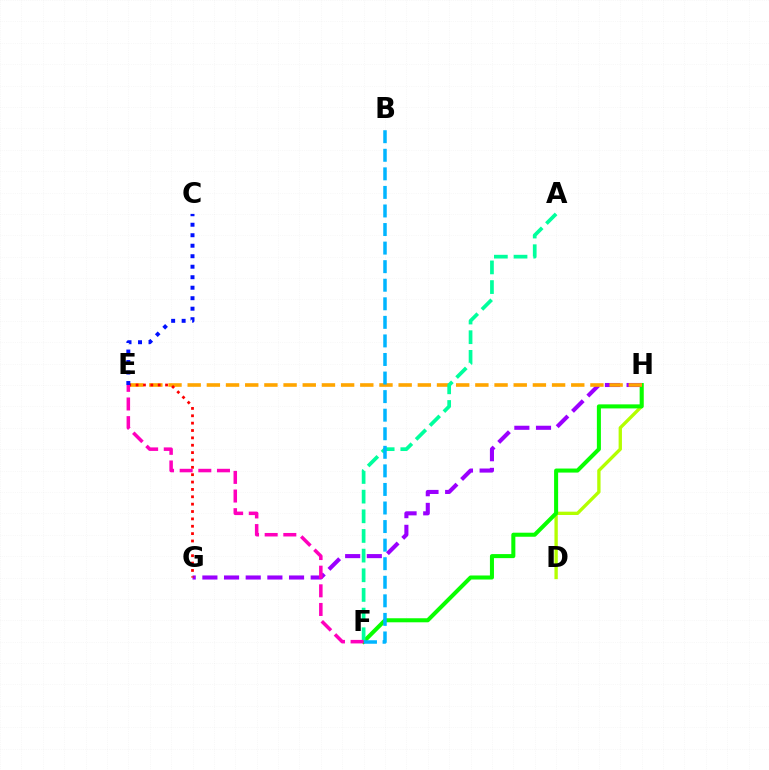{('D', 'H'): [{'color': '#b3ff00', 'line_style': 'solid', 'thickness': 2.4}], ('F', 'H'): [{'color': '#08ff00', 'line_style': 'solid', 'thickness': 2.91}], ('G', 'H'): [{'color': '#9b00ff', 'line_style': 'dashed', 'thickness': 2.94}], ('E', 'H'): [{'color': '#ffa500', 'line_style': 'dashed', 'thickness': 2.61}], ('A', 'F'): [{'color': '#00ff9d', 'line_style': 'dashed', 'thickness': 2.67}], ('E', 'G'): [{'color': '#ff0000', 'line_style': 'dotted', 'thickness': 2.0}], ('C', 'E'): [{'color': '#0010ff', 'line_style': 'dotted', 'thickness': 2.85}], ('B', 'F'): [{'color': '#00b5ff', 'line_style': 'dashed', 'thickness': 2.52}], ('E', 'F'): [{'color': '#ff00bd', 'line_style': 'dashed', 'thickness': 2.53}]}